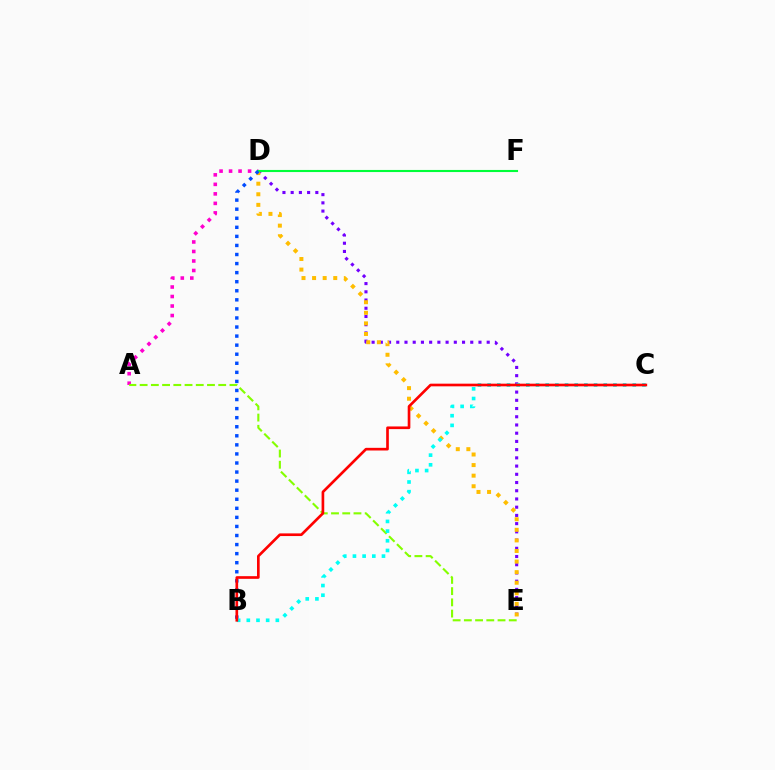{('D', 'E'): [{'color': '#7200ff', 'line_style': 'dotted', 'thickness': 2.23}, {'color': '#ffbd00', 'line_style': 'dotted', 'thickness': 2.87}], ('A', 'D'): [{'color': '#ff00cf', 'line_style': 'dotted', 'thickness': 2.58}], ('D', 'F'): [{'color': '#00ff39', 'line_style': 'solid', 'thickness': 1.52}], ('B', 'D'): [{'color': '#004bff', 'line_style': 'dotted', 'thickness': 2.46}], ('A', 'E'): [{'color': '#84ff00', 'line_style': 'dashed', 'thickness': 1.53}], ('B', 'C'): [{'color': '#00fff6', 'line_style': 'dotted', 'thickness': 2.63}, {'color': '#ff0000', 'line_style': 'solid', 'thickness': 1.92}]}